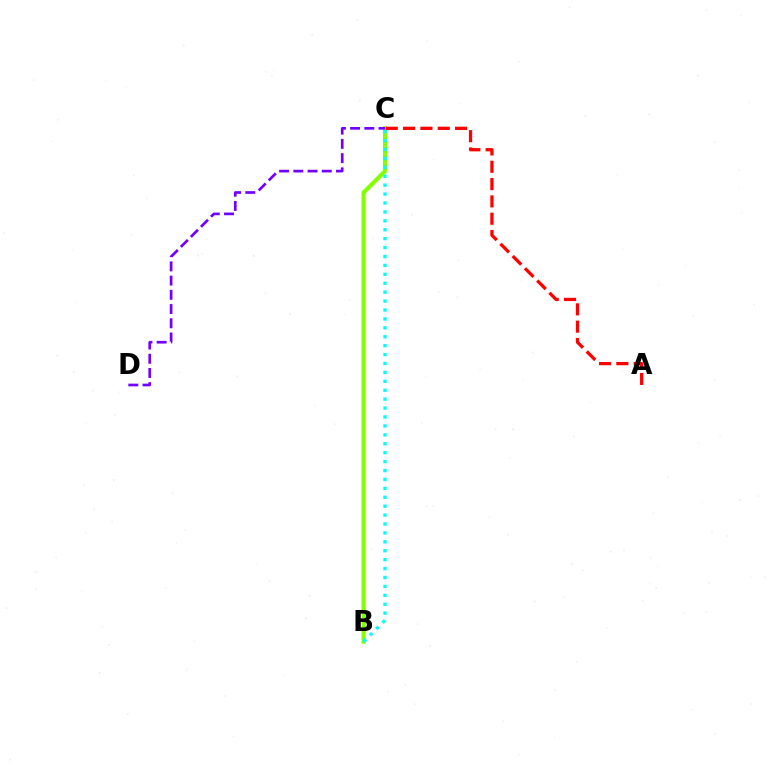{('B', 'C'): [{'color': '#84ff00', 'line_style': 'solid', 'thickness': 2.98}, {'color': '#00fff6', 'line_style': 'dotted', 'thickness': 2.42}], ('C', 'D'): [{'color': '#7200ff', 'line_style': 'dashed', 'thickness': 1.93}], ('A', 'C'): [{'color': '#ff0000', 'line_style': 'dashed', 'thickness': 2.35}]}